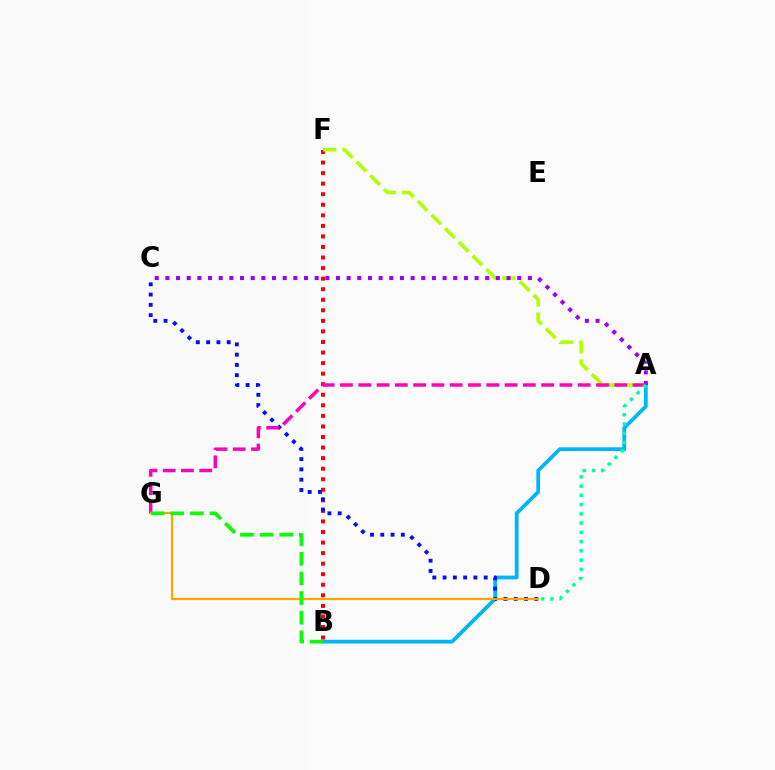{('A', 'B'): [{'color': '#00b5ff', 'line_style': 'solid', 'thickness': 2.7}], ('B', 'F'): [{'color': '#ff0000', 'line_style': 'dotted', 'thickness': 2.87}], ('A', 'F'): [{'color': '#b3ff00', 'line_style': 'dashed', 'thickness': 2.63}], ('C', 'D'): [{'color': '#0010ff', 'line_style': 'dotted', 'thickness': 2.79}], ('A', 'C'): [{'color': '#9b00ff', 'line_style': 'dotted', 'thickness': 2.9}], ('A', 'G'): [{'color': '#ff00bd', 'line_style': 'dashed', 'thickness': 2.48}], ('D', 'G'): [{'color': '#ffa500', 'line_style': 'solid', 'thickness': 1.6}], ('B', 'G'): [{'color': '#08ff00', 'line_style': 'dashed', 'thickness': 2.67}], ('A', 'D'): [{'color': '#00ff9d', 'line_style': 'dotted', 'thickness': 2.51}]}